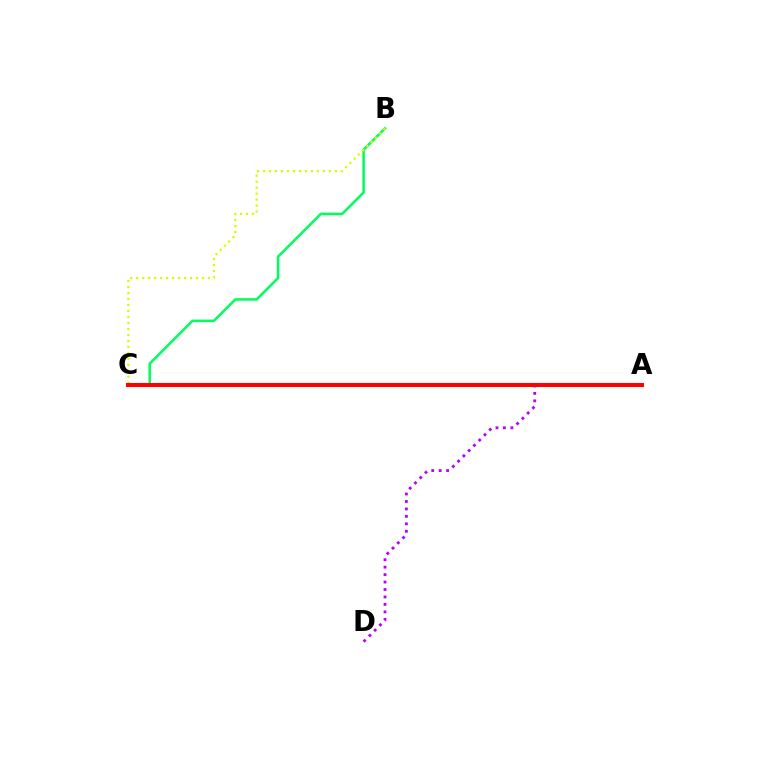{('B', 'C'): [{'color': '#00ff5c', 'line_style': 'solid', 'thickness': 1.82}, {'color': '#d1ff00', 'line_style': 'dotted', 'thickness': 1.62}], ('A', 'D'): [{'color': '#b900ff', 'line_style': 'dotted', 'thickness': 2.02}], ('A', 'C'): [{'color': '#0074ff', 'line_style': 'dotted', 'thickness': 2.56}, {'color': '#ff0000', 'line_style': 'solid', 'thickness': 2.92}]}